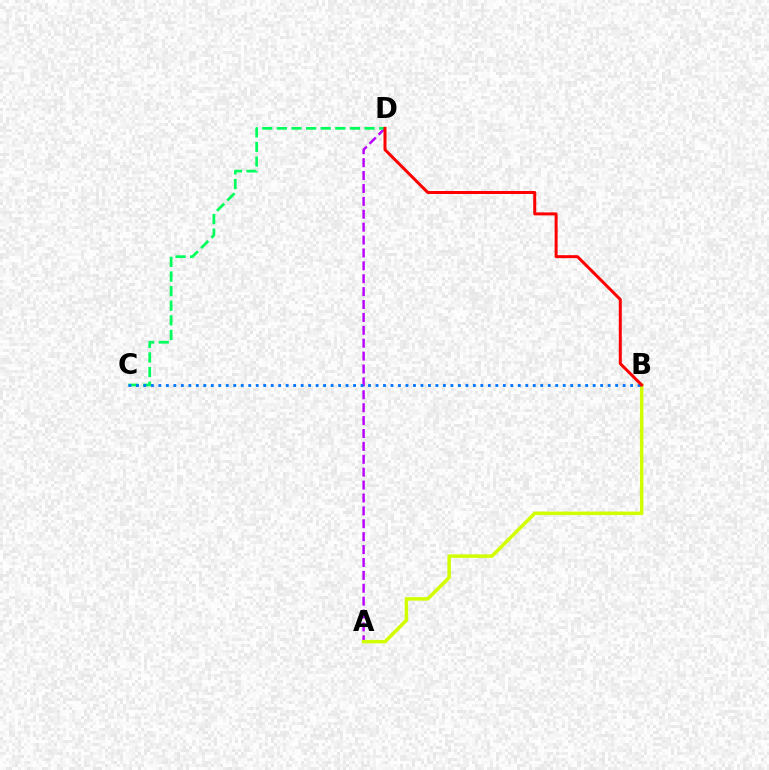{('A', 'D'): [{'color': '#b900ff', 'line_style': 'dashed', 'thickness': 1.75}], ('C', 'D'): [{'color': '#00ff5c', 'line_style': 'dashed', 'thickness': 1.99}], ('A', 'B'): [{'color': '#d1ff00', 'line_style': 'solid', 'thickness': 2.52}], ('B', 'C'): [{'color': '#0074ff', 'line_style': 'dotted', 'thickness': 2.03}], ('B', 'D'): [{'color': '#ff0000', 'line_style': 'solid', 'thickness': 2.16}]}